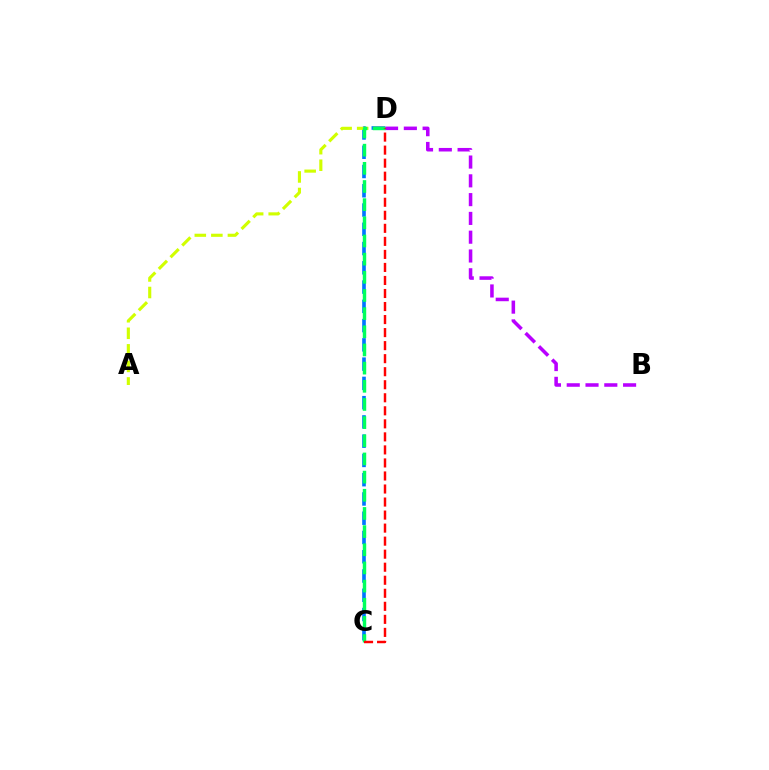{('C', 'D'): [{'color': '#0074ff', 'line_style': 'dashed', 'thickness': 2.62}, {'color': '#00ff5c', 'line_style': 'dashed', 'thickness': 2.47}, {'color': '#ff0000', 'line_style': 'dashed', 'thickness': 1.77}], ('A', 'D'): [{'color': '#d1ff00', 'line_style': 'dashed', 'thickness': 2.25}], ('B', 'D'): [{'color': '#b900ff', 'line_style': 'dashed', 'thickness': 2.55}]}